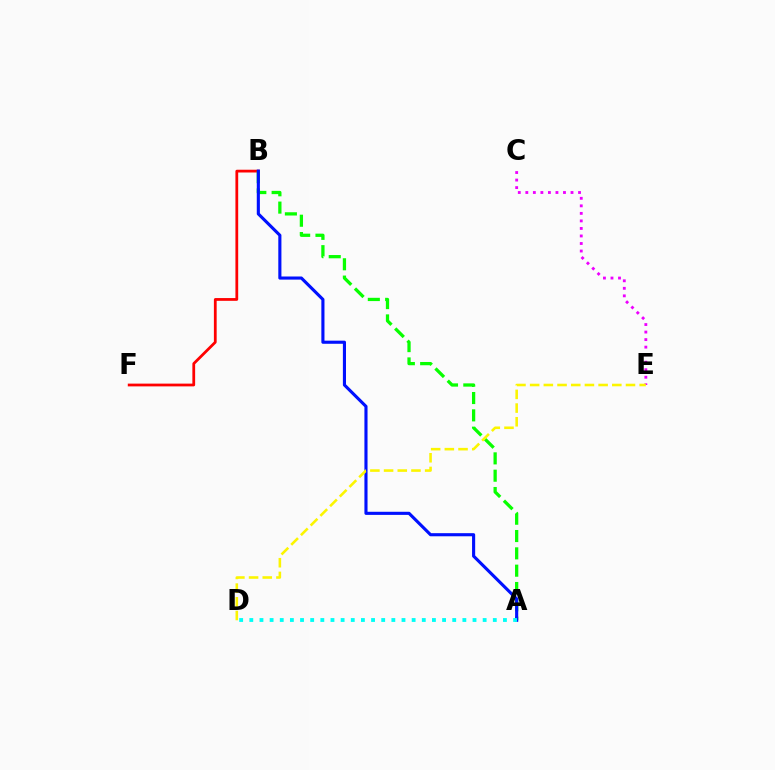{('B', 'F'): [{'color': '#ff0000', 'line_style': 'solid', 'thickness': 1.99}], ('A', 'B'): [{'color': '#08ff00', 'line_style': 'dashed', 'thickness': 2.35}, {'color': '#0010ff', 'line_style': 'solid', 'thickness': 2.24}], ('C', 'E'): [{'color': '#ee00ff', 'line_style': 'dotted', 'thickness': 2.05}], ('D', 'E'): [{'color': '#fcf500', 'line_style': 'dashed', 'thickness': 1.86}], ('A', 'D'): [{'color': '#00fff6', 'line_style': 'dotted', 'thickness': 2.76}]}